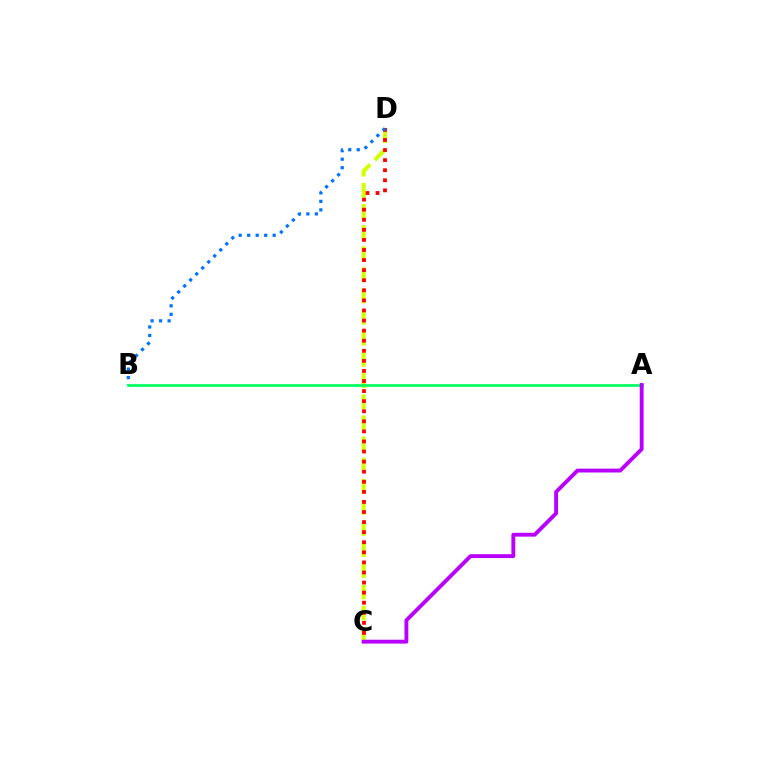{('C', 'D'): [{'color': '#d1ff00', 'line_style': 'dashed', 'thickness': 2.87}, {'color': '#ff0000', 'line_style': 'dotted', 'thickness': 2.74}], ('B', 'D'): [{'color': '#0074ff', 'line_style': 'dotted', 'thickness': 2.31}], ('A', 'B'): [{'color': '#00ff5c', 'line_style': 'solid', 'thickness': 1.95}], ('A', 'C'): [{'color': '#b900ff', 'line_style': 'solid', 'thickness': 2.78}]}